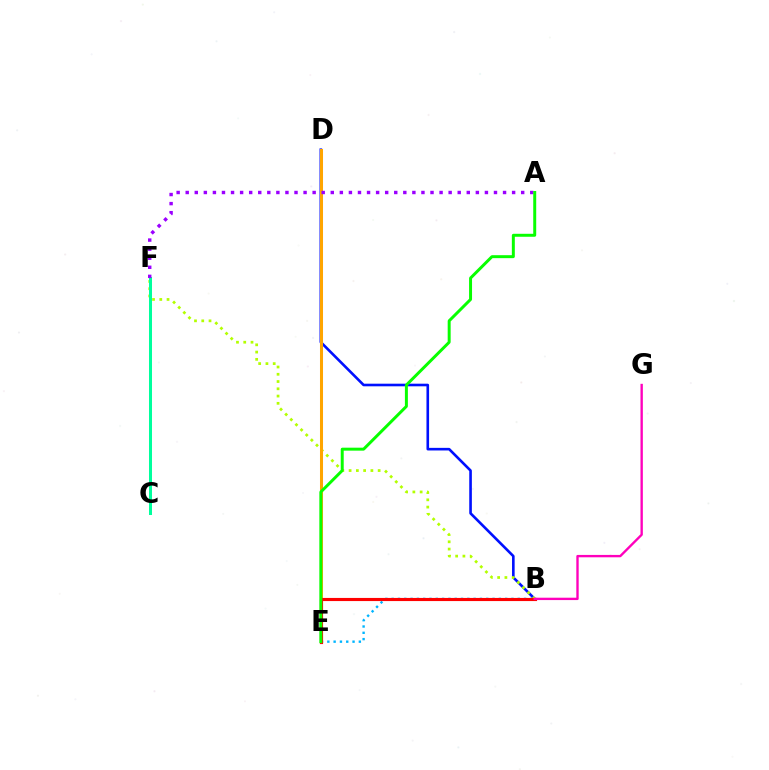{('B', 'E'): [{'color': '#00b5ff', 'line_style': 'dotted', 'thickness': 1.71}, {'color': '#ff0000', 'line_style': 'solid', 'thickness': 2.26}], ('B', 'D'): [{'color': '#0010ff', 'line_style': 'solid', 'thickness': 1.88}], ('B', 'F'): [{'color': '#b3ff00', 'line_style': 'dotted', 'thickness': 1.97}], ('D', 'E'): [{'color': '#ffa500', 'line_style': 'solid', 'thickness': 2.18}], ('C', 'F'): [{'color': '#00ff9d', 'line_style': 'solid', 'thickness': 2.16}], ('A', 'F'): [{'color': '#9b00ff', 'line_style': 'dotted', 'thickness': 2.46}], ('A', 'E'): [{'color': '#08ff00', 'line_style': 'solid', 'thickness': 2.14}], ('B', 'G'): [{'color': '#ff00bd', 'line_style': 'solid', 'thickness': 1.7}]}